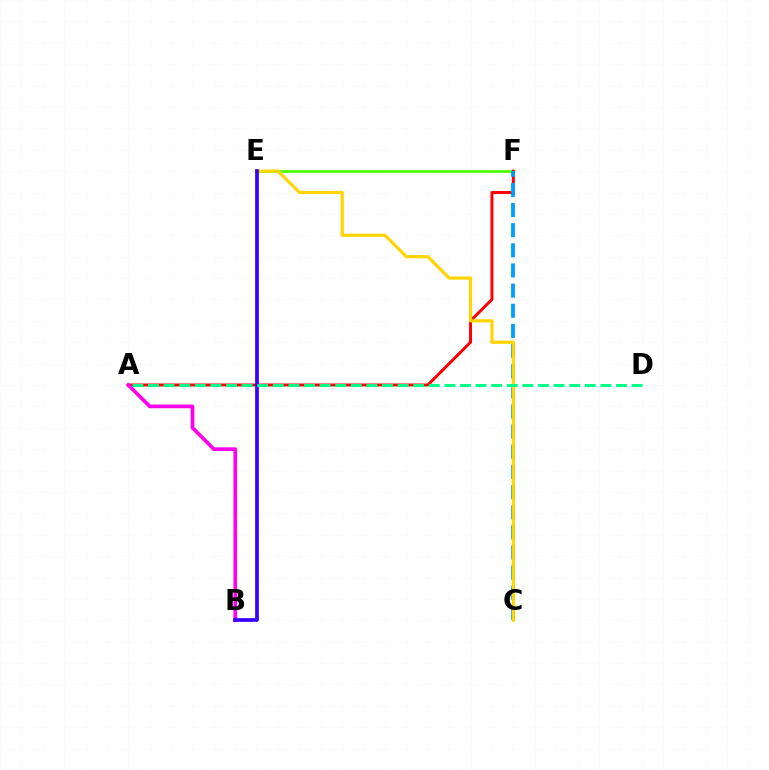{('E', 'F'): [{'color': '#4fff00', 'line_style': 'solid', 'thickness': 1.96}], ('A', 'F'): [{'color': '#ff0000', 'line_style': 'solid', 'thickness': 2.13}], ('C', 'F'): [{'color': '#009eff', 'line_style': 'dashed', 'thickness': 2.74}], ('C', 'E'): [{'color': '#ffd500', 'line_style': 'solid', 'thickness': 2.27}], ('A', 'B'): [{'color': '#ff00ed', 'line_style': 'solid', 'thickness': 2.65}], ('B', 'E'): [{'color': '#3700ff', 'line_style': 'solid', 'thickness': 2.68}], ('A', 'D'): [{'color': '#00ff86', 'line_style': 'dashed', 'thickness': 2.12}]}